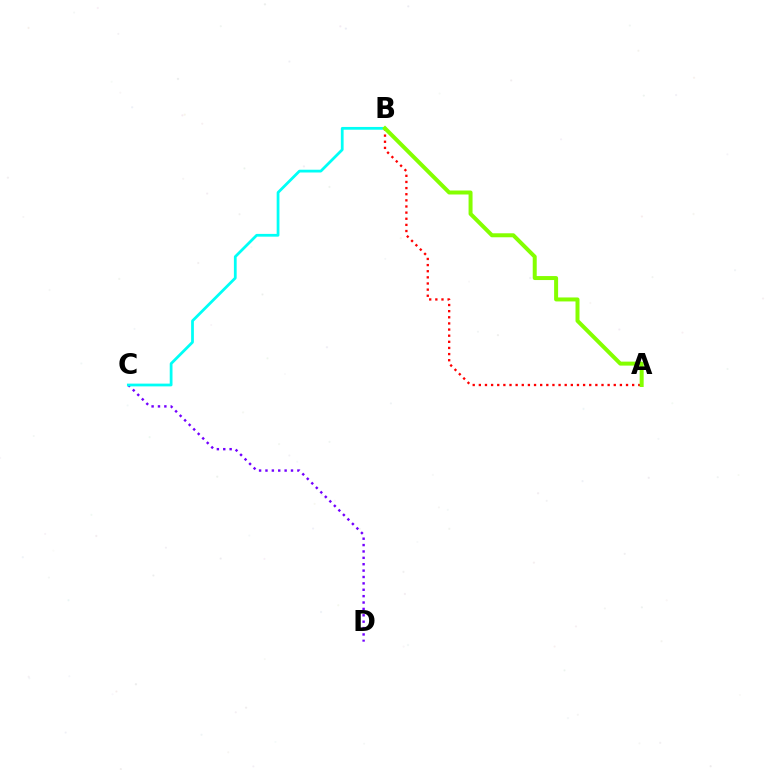{('C', 'D'): [{'color': '#7200ff', 'line_style': 'dotted', 'thickness': 1.73}], ('B', 'C'): [{'color': '#00fff6', 'line_style': 'solid', 'thickness': 1.99}], ('A', 'B'): [{'color': '#ff0000', 'line_style': 'dotted', 'thickness': 1.67}, {'color': '#84ff00', 'line_style': 'solid', 'thickness': 2.87}]}